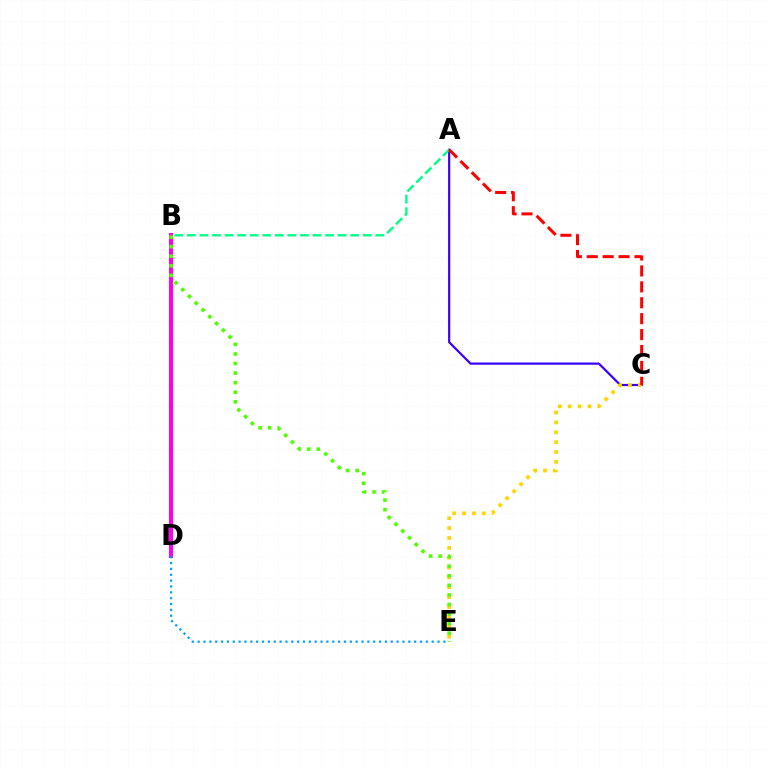{('A', 'C'): [{'color': '#3700ff', 'line_style': 'solid', 'thickness': 1.58}, {'color': '#ff0000', 'line_style': 'dashed', 'thickness': 2.16}], ('C', 'E'): [{'color': '#ffd500', 'line_style': 'dotted', 'thickness': 2.68}], ('B', 'D'): [{'color': '#ff00ed', 'line_style': 'solid', 'thickness': 2.9}], ('D', 'E'): [{'color': '#009eff', 'line_style': 'dotted', 'thickness': 1.59}], ('A', 'B'): [{'color': '#00ff86', 'line_style': 'dashed', 'thickness': 1.71}], ('B', 'E'): [{'color': '#4fff00', 'line_style': 'dotted', 'thickness': 2.6}]}